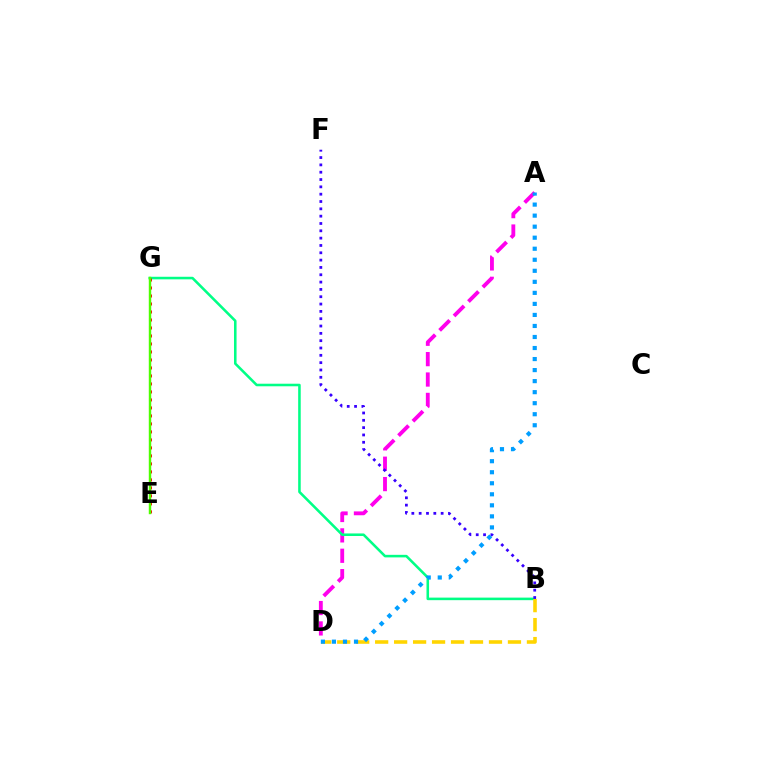{('A', 'D'): [{'color': '#ff00ed', 'line_style': 'dashed', 'thickness': 2.77}, {'color': '#009eff', 'line_style': 'dotted', 'thickness': 3.0}], ('B', 'G'): [{'color': '#00ff86', 'line_style': 'solid', 'thickness': 1.84}], ('B', 'D'): [{'color': '#ffd500', 'line_style': 'dashed', 'thickness': 2.58}], ('E', 'G'): [{'color': '#ff0000', 'line_style': 'dotted', 'thickness': 2.17}, {'color': '#4fff00', 'line_style': 'solid', 'thickness': 1.75}], ('B', 'F'): [{'color': '#3700ff', 'line_style': 'dotted', 'thickness': 1.99}]}